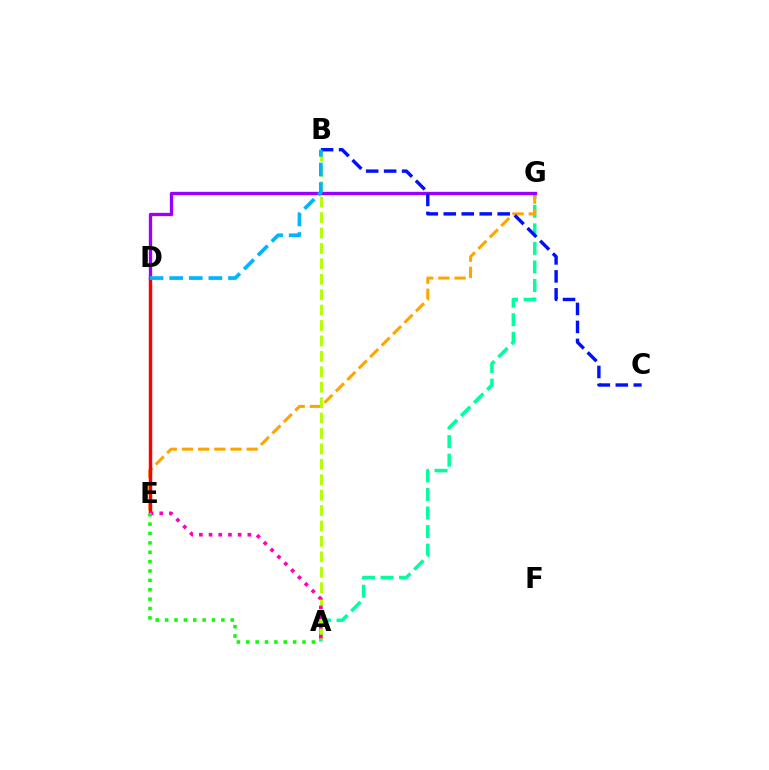{('A', 'G'): [{'color': '#00ff9d', 'line_style': 'dashed', 'thickness': 2.52}], ('E', 'G'): [{'color': '#ffa500', 'line_style': 'dashed', 'thickness': 2.2}], ('D', 'E'): [{'color': '#ff0000', 'line_style': 'solid', 'thickness': 2.47}], ('A', 'B'): [{'color': '#b3ff00', 'line_style': 'dashed', 'thickness': 2.09}], ('A', 'E'): [{'color': '#ff00bd', 'line_style': 'dotted', 'thickness': 2.63}, {'color': '#08ff00', 'line_style': 'dotted', 'thickness': 2.55}], ('D', 'G'): [{'color': '#9b00ff', 'line_style': 'solid', 'thickness': 2.4}], ('B', 'C'): [{'color': '#0010ff', 'line_style': 'dashed', 'thickness': 2.44}], ('B', 'D'): [{'color': '#00b5ff', 'line_style': 'dashed', 'thickness': 2.66}]}